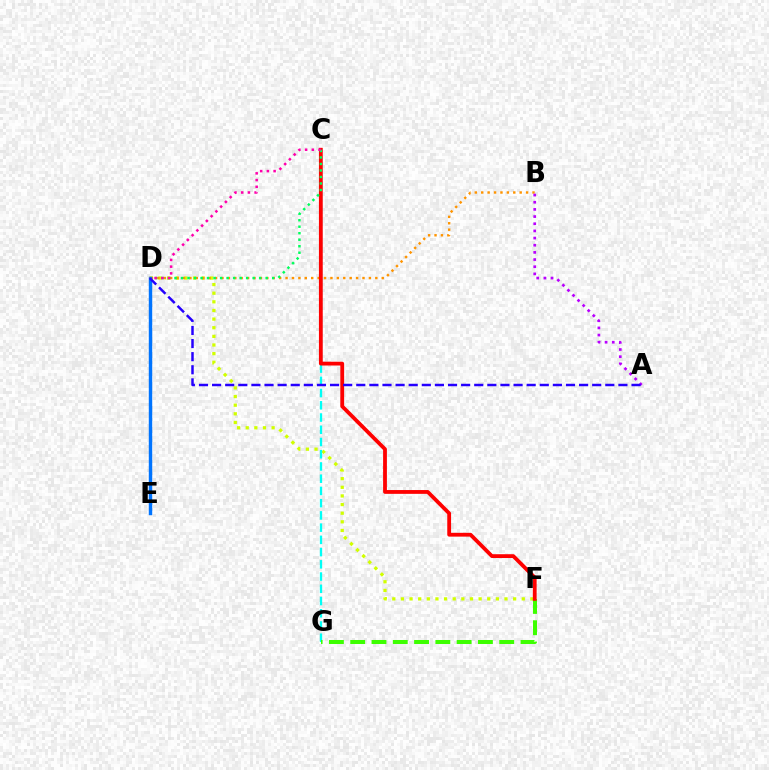{('D', 'F'): [{'color': '#d1ff00', 'line_style': 'dotted', 'thickness': 2.35}], ('B', 'D'): [{'color': '#ff9400', 'line_style': 'dotted', 'thickness': 1.74}], ('C', 'G'): [{'color': '#00fff6', 'line_style': 'dashed', 'thickness': 1.66}], ('F', 'G'): [{'color': '#3dff00', 'line_style': 'dashed', 'thickness': 2.89}], ('D', 'E'): [{'color': '#0074ff', 'line_style': 'solid', 'thickness': 2.47}], ('C', 'F'): [{'color': '#ff0000', 'line_style': 'solid', 'thickness': 2.74}], ('C', 'D'): [{'color': '#00ff5c', 'line_style': 'dotted', 'thickness': 1.77}, {'color': '#ff00ac', 'line_style': 'dotted', 'thickness': 1.83}], ('A', 'B'): [{'color': '#b900ff', 'line_style': 'dotted', 'thickness': 1.95}], ('A', 'D'): [{'color': '#2500ff', 'line_style': 'dashed', 'thickness': 1.78}]}